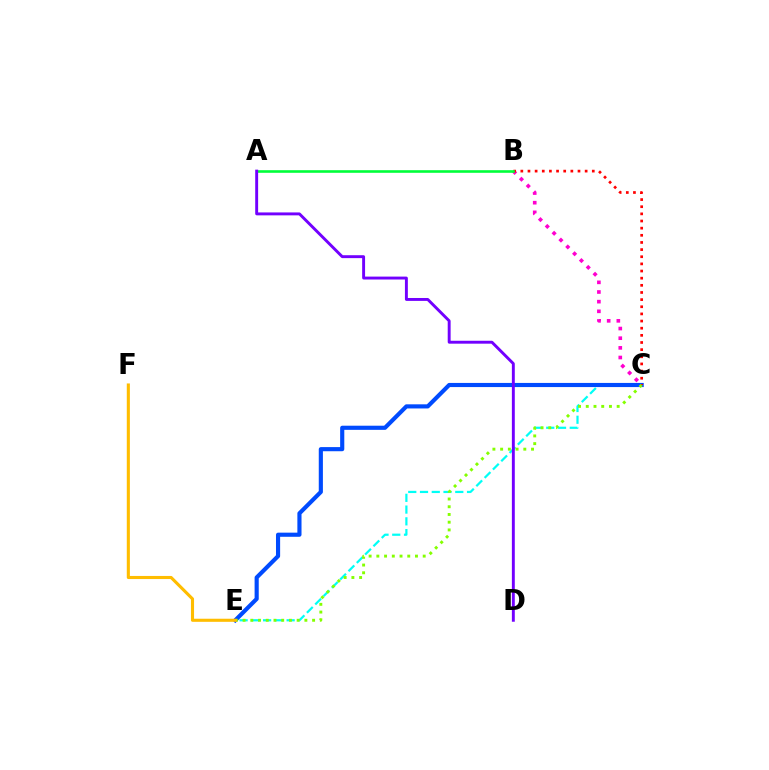{('B', 'C'): [{'color': '#ff00cf', 'line_style': 'dotted', 'thickness': 2.62}, {'color': '#ff0000', 'line_style': 'dotted', 'thickness': 1.94}], ('C', 'E'): [{'color': '#00fff6', 'line_style': 'dashed', 'thickness': 1.6}, {'color': '#004bff', 'line_style': 'solid', 'thickness': 2.98}, {'color': '#84ff00', 'line_style': 'dotted', 'thickness': 2.1}], ('A', 'B'): [{'color': '#00ff39', 'line_style': 'solid', 'thickness': 1.88}], ('E', 'F'): [{'color': '#ffbd00', 'line_style': 'solid', 'thickness': 2.23}], ('A', 'D'): [{'color': '#7200ff', 'line_style': 'solid', 'thickness': 2.1}]}